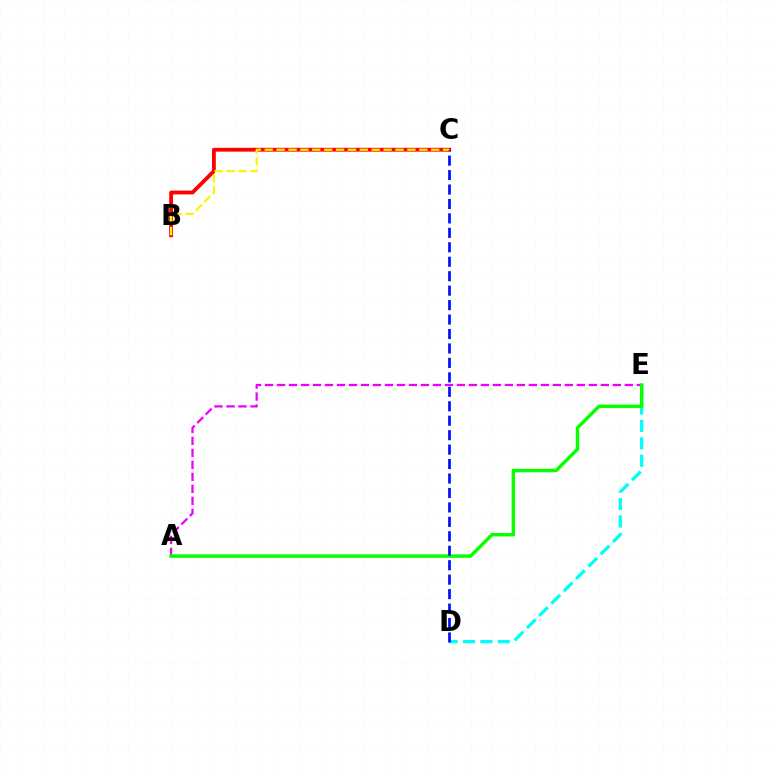{('B', 'C'): [{'color': '#ff0000', 'line_style': 'solid', 'thickness': 2.76}, {'color': '#fcf500', 'line_style': 'dashed', 'thickness': 1.62}], ('A', 'E'): [{'color': '#ee00ff', 'line_style': 'dashed', 'thickness': 1.63}, {'color': '#08ff00', 'line_style': 'solid', 'thickness': 2.48}], ('D', 'E'): [{'color': '#00fff6', 'line_style': 'dashed', 'thickness': 2.36}], ('C', 'D'): [{'color': '#0010ff', 'line_style': 'dashed', 'thickness': 1.96}]}